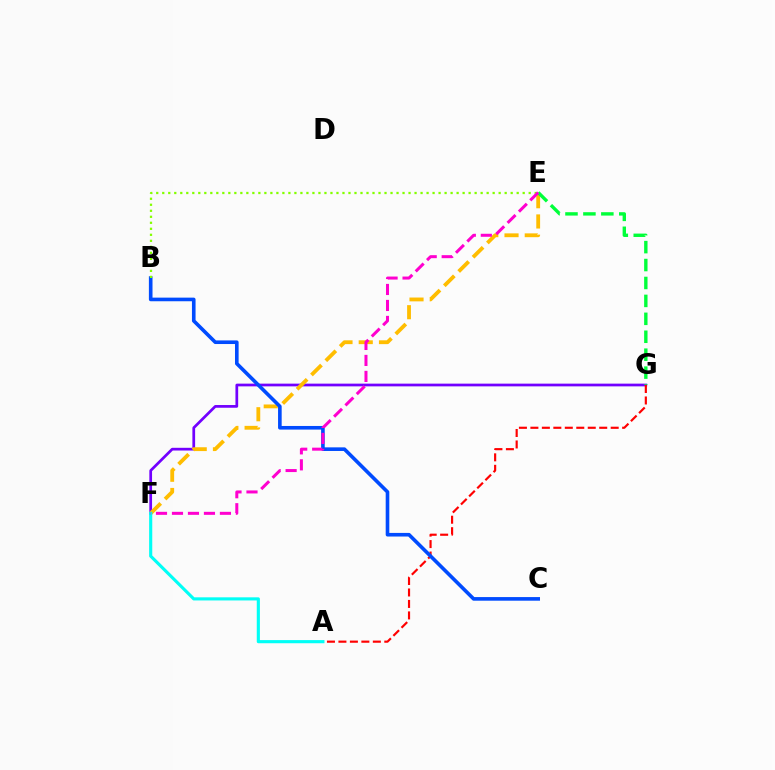{('F', 'G'): [{'color': '#7200ff', 'line_style': 'solid', 'thickness': 1.96}], ('E', 'F'): [{'color': '#ffbd00', 'line_style': 'dashed', 'thickness': 2.75}, {'color': '#ff00cf', 'line_style': 'dashed', 'thickness': 2.17}], ('E', 'G'): [{'color': '#00ff39', 'line_style': 'dashed', 'thickness': 2.44}], ('A', 'G'): [{'color': '#ff0000', 'line_style': 'dashed', 'thickness': 1.56}], ('B', 'C'): [{'color': '#004bff', 'line_style': 'solid', 'thickness': 2.61}], ('A', 'F'): [{'color': '#00fff6', 'line_style': 'solid', 'thickness': 2.25}], ('B', 'E'): [{'color': '#84ff00', 'line_style': 'dotted', 'thickness': 1.63}]}